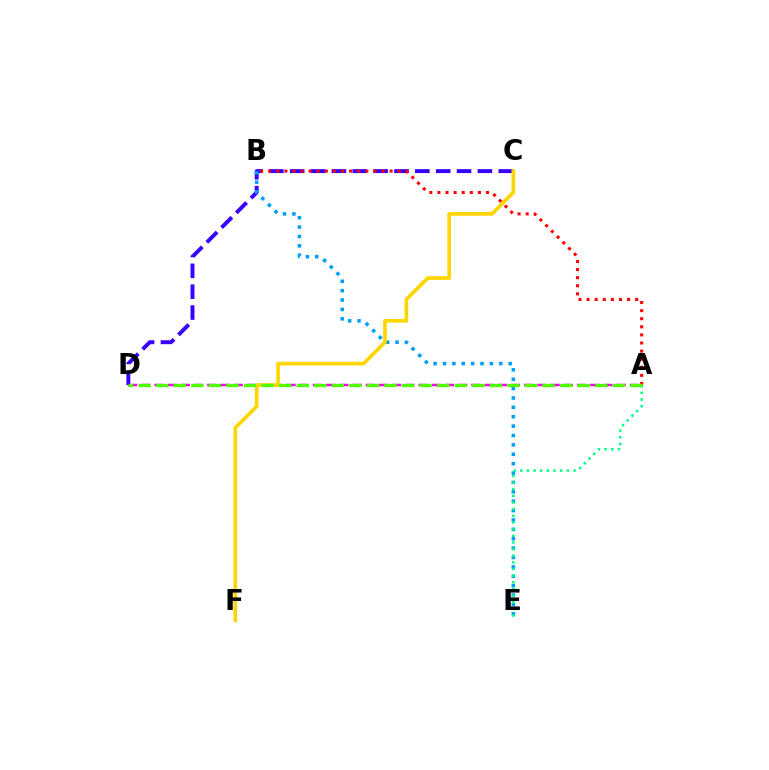{('A', 'D'): [{'color': '#ff00ed', 'line_style': 'dashed', 'thickness': 1.79}, {'color': '#4fff00', 'line_style': 'dashed', 'thickness': 2.39}], ('C', 'D'): [{'color': '#3700ff', 'line_style': 'dashed', 'thickness': 2.83}], ('A', 'B'): [{'color': '#ff0000', 'line_style': 'dotted', 'thickness': 2.2}], ('B', 'E'): [{'color': '#009eff', 'line_style': 'dotted', 'thickness': 2.55}], ('A', 'E'): [{'color': '#00ff86', 'line_style': 'dotted', 'thickness': 1.81}], ('C', 'F'): [{'color': '#ffd500', 'line_style': 'solid', 'thickness': 2.64}]}